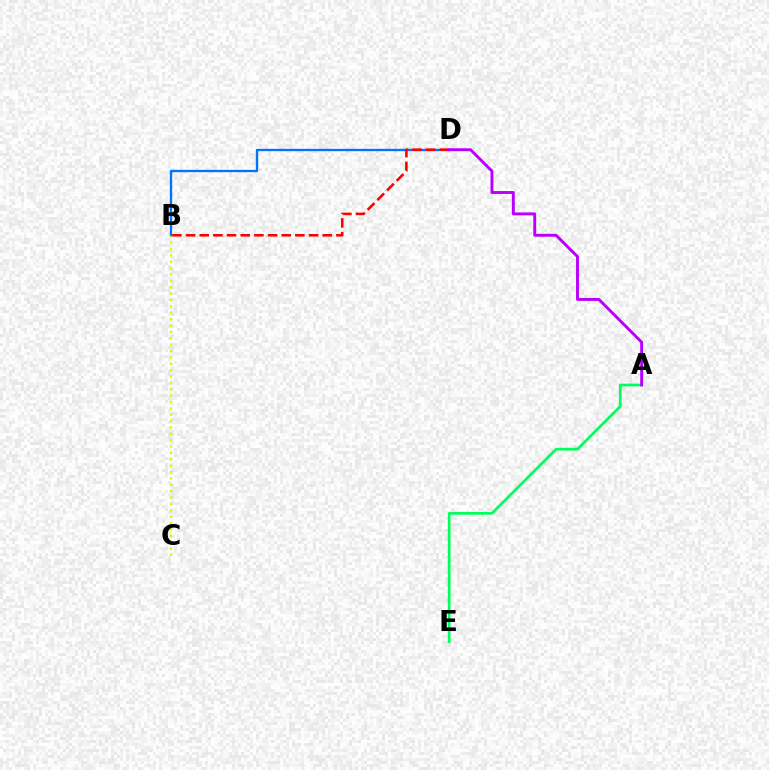{('B', 'C'): [{'color': '#d1ff00', 'line_style': 'dotted', 'thickness': 1.73}], ('B', 'D'): [{'color': '#0074ff', 'line_style': 'solid', 'thickness': 1.68}, {'color': '#ff0000', 'line_style': 'dashed', 'thickness': 1.86}], ('A', 'E'): [{'color': '#00ff5c', 'line_style': 'solid', 'thickness': 1.96}], ('A', 'D'): [{'color': '#b900ff', 'line_style': 'solid', 'thickness': 2.1}]}